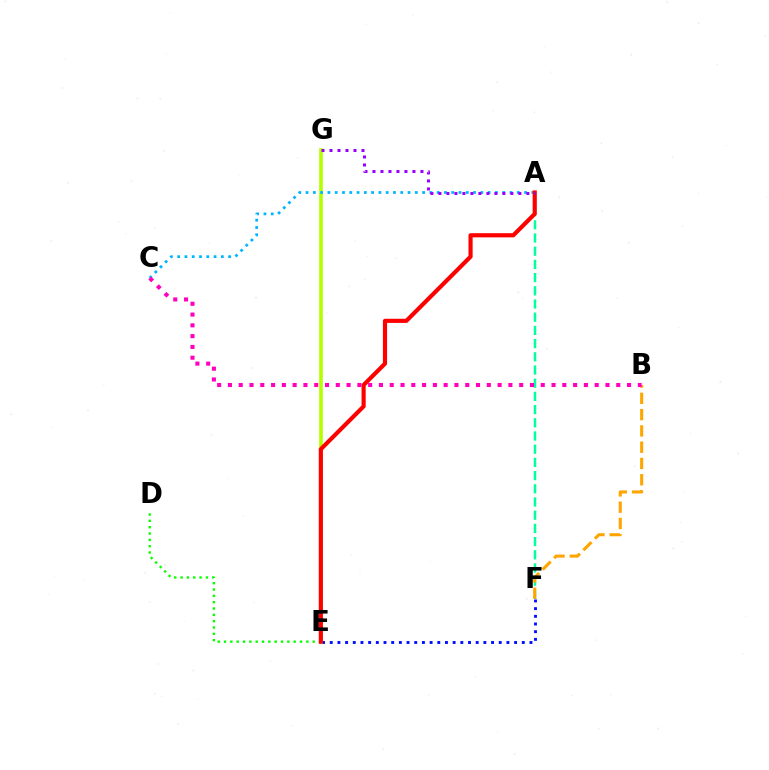{('E', 'F'): [{'color': '#0010ff', 'line_style': 'dotted', 'thickness': 2.09}], ('A', 'F'): [{'color': '#00ff9d', 'line_style': 'dashed', 'thickness': 1.79}], ('B', 'F'): [{'color': '#ffa500', 'line_style': 'dashed', 'thickness': 2.21}], ('E', 'G'): [{'color': '#b3ff00', 'line_style': 'solid', 'thickness': 2.63}], ('A', 'C'): [{'color': '#00b5ff', 'line_style': 'dotted', 'thickness': 1.98}], ('B', 'C'): [{'color': '#ff00bd', 'line_style': 'dotted', 'thickness': 2.93}], ('D', 'E'): [{'color': '#08ff00', 'line_style': 'dotted', 'thickness': 1.72}], ('A', 'E'): [{'color': '#ff0000', 'line_style': 'solid', 'thickness': 2.99}], ('A', 'G'): [{'color': '#9b00ff', 'line_style': 'dotted', 'thickness': 2.17}]}